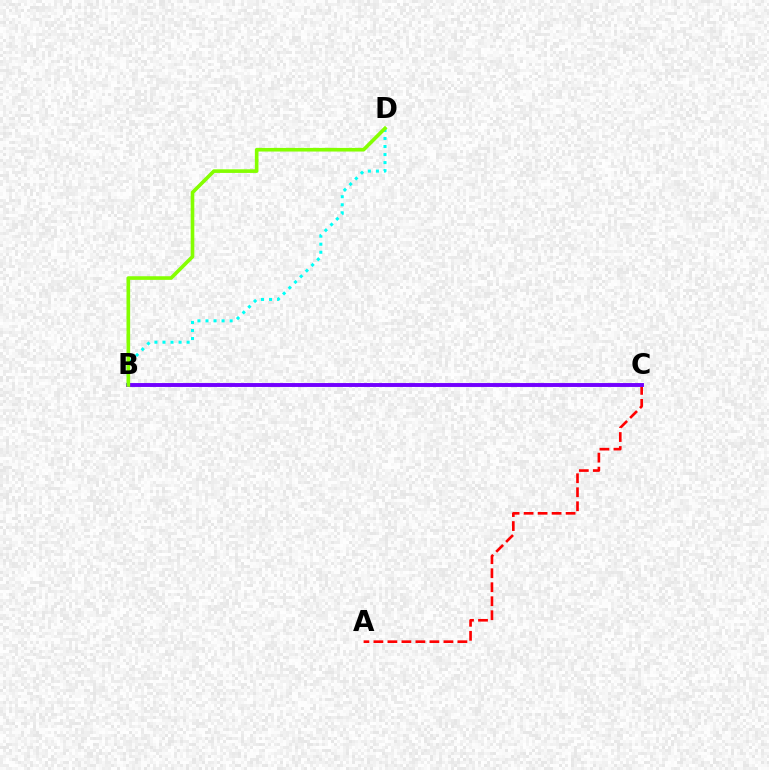{('A', 'C'): [{'color': '#ff0000', 'line_style': 'dashed', 'thickness': 1.9}], ('B', 'C'): [{'color': '#7200ff', 'line_style': 'solid', 'thickness': 2.81}], ('B', 'D'): [{'color': '#00fff6', 'line_style': 'dotted', 'thickness': 2.19}, {'color': '#84ff00', 'line_style': 'solid', 'thickness': 2.61}]}